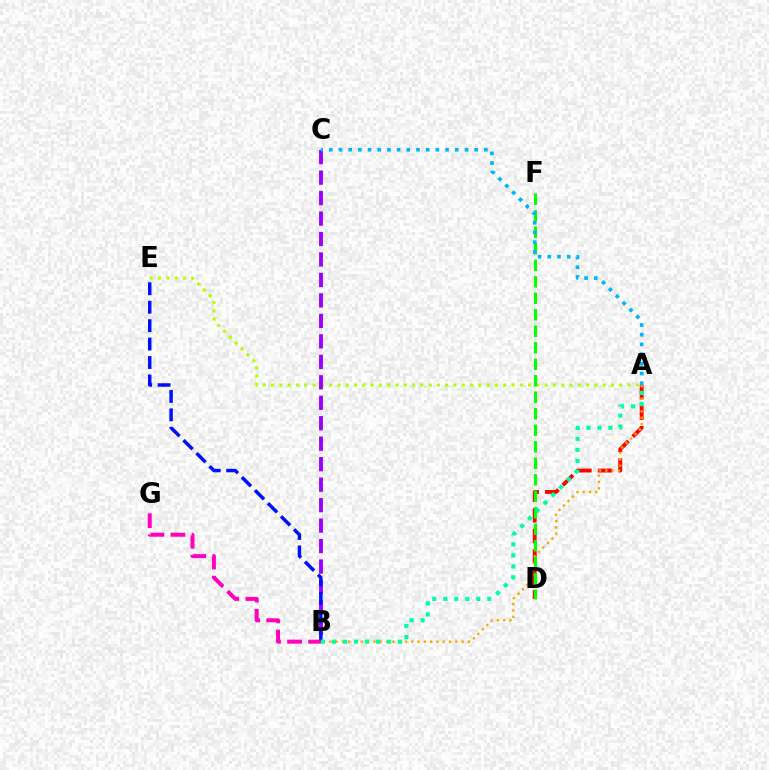{('A', 'E'): [{'color': '#b3ff00', 'line_style': 'dotted', 'thickness': 2.25}], ('A', 'D'): [{'color': '#ff0000', 'line_style': 'dashed', 'thickness': 2.79}], ('A', 'B'): [{'color': '#ffa500', 'line_style': 'dotted', 'thickness': 1.71}, {'color': '#00ff9d', 'line_style': 'dotted', 'thickness': 2.99}], ('B', 'C'): [{'color': '#9b00ff', 'line_style': 'dashed', 'thickness': 2.78}], ('D', 'F'): [{'color': '#08ff00', 'line_style': 'dashed', 'thickness': 2.24}], ('B', 'E'): [{'color': '#0010ff', 'line_style': 'dashed', 'thickness': 2.5}], ('A', 'C'): [{'color': '#00b5ff', 'line_style': 'dotted', 'thickness': 2.63}], ('B', 'G'): [{'color': '#ff00bd', 'line_style': 'dashed', 'thickness': 2.87}]}